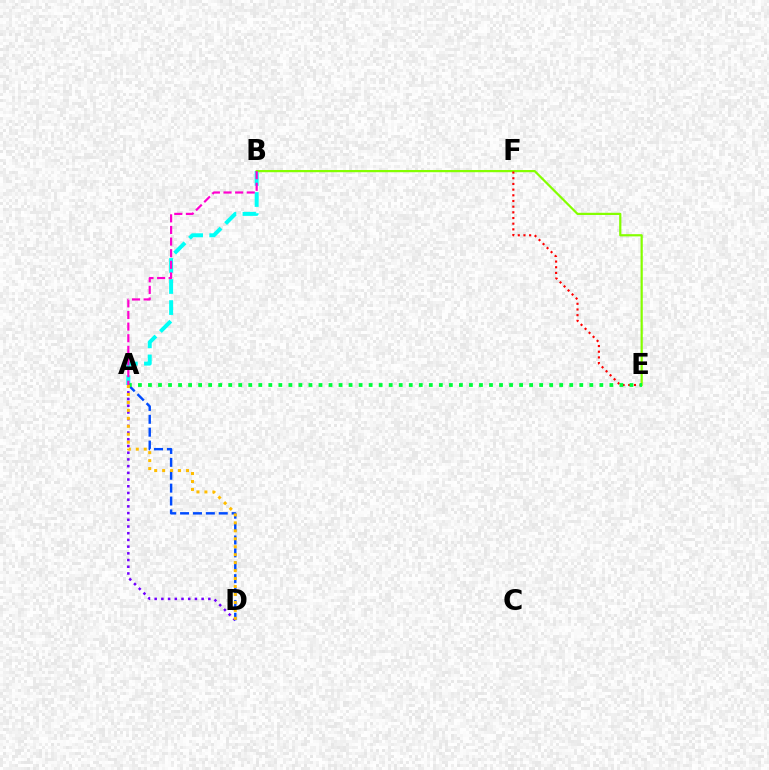{('A', 'D'): [{'color': '#7200ff', 'line_style': 'dotted', 'thickness': 1.82}, {'color': '#004bff', 'line_style': 'dashed', 'thickness': 1.75}, {'color': '#ffbd00', 'line_style': 'dotted', 'thickness': 2.16}], ('A', 'B'): [{'color': '#00fff6', 'line_style': 'dashed', 'thickness': 2.86}, {'color': '#ff00cf', 'line_style': 'dashed', 'thickness': 1.58}], ('B', 'E'): [{'color': '#84ff00', 'line_style': 'solid', 'thickness': 1.6}], ('E', 'F'): [{'color': '#ff0000', 'line_style': 'dotted', 'thickness': 1.54}], ('A', 'E'): [{'color': '#00ff39', 'line_style': 'dotted', 'thickness': 2.73}]}